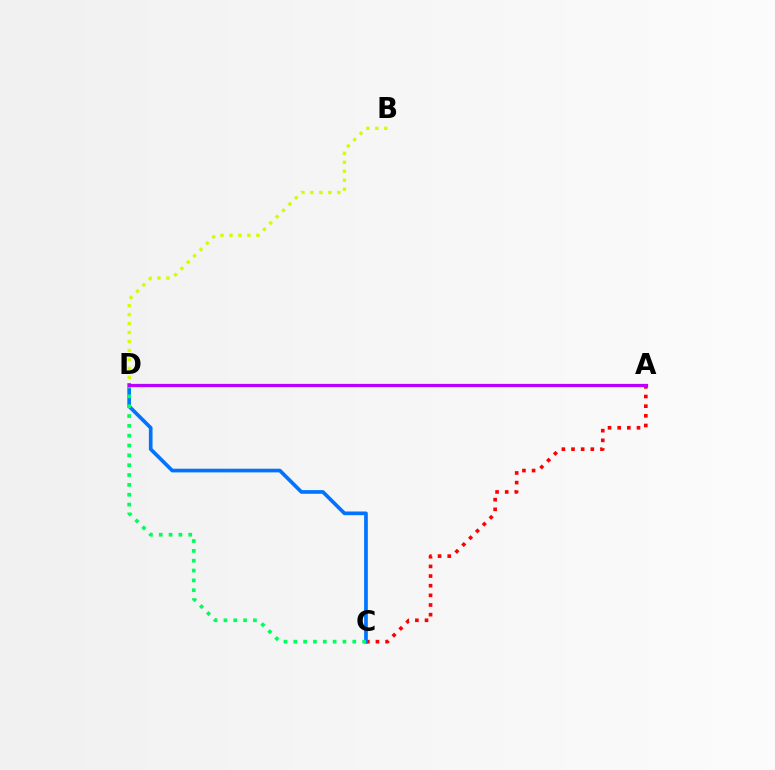{('A', 'C'): [{'color': '#ff0000', 'line_style': 'dotted', 'thickness': 2.62}], ('B', 'D'): [{'color': '#d1ff00', 'line_style': 'dotted', 'thickness': 2.44}], ('C', 'D'): [{'color': '#0074ff', 'line_style': 'solid', 'thickness': 2.65}, {'color': '#00ff5c', 'line_style': 'dotted', 'thickness': 2.67}], ('A', 'D'): [{'color': '#b900ff', 'line_style': 'solid', 'thickness': 2.34}]}